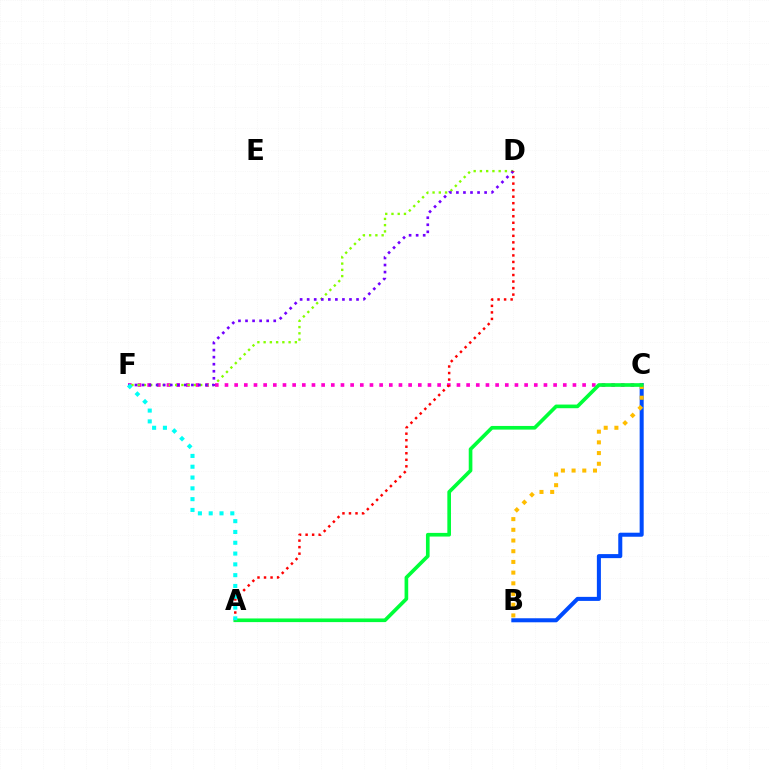{('B', 'C'): [{'color': '#004bff', 'line_style': 'solid', 'thickness': 2.9}, {'color': '#ffbd00', 'line_style': 'dotted', 'thickness': 2.91}], ('C', 'F'): [{'color': '#ff00cf', 'line_style': 'dotted', 'thickness': 2.63}], ('D', 'F'): [{'color': '#84ff00', 'line_style': 'dotted', 'thickness': 1.7}, {'color': '#7200ff', 'line_style': 'dotted', 'thickness': 1.92}], ('A', 'C'): [{'color': '#00ff39', 'line_style': 'solid', 'thickness': 2.63}], ('A', 'D'): [{'color': '#ff0000', 'line_style': 'dotted', 'thickness': 1.77}], ('A', 'F'): [{'color': '#00fff6', 'line_style': 'dotted', 'thickness': 2.93}]}